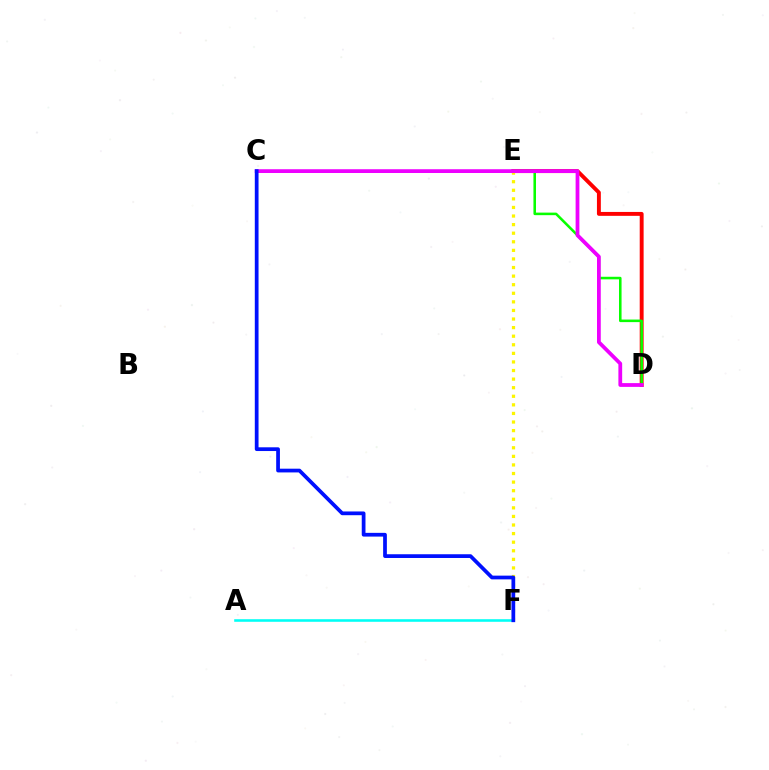{('D', 'E'): [{'color': '#ff0000', 'line_style': 'solid', 'thickness': 2.81}, {'color': '#08ff00', 'line_style': 'solid', 'thickness': 1.84}], ('A', 'F'): [{'color': '#00fff6', 'line_style': 'solid', 'thickness': 1.86}], ('E', 'F'): [{'color': '#fcf500', 'line_style': 'dotted', 'thickness': 2.33}], ('C', 'D'): [{'color': '#ee00ff', 'line_style': 'solid', 'thickness': 2.71}], ('C', 'F'): [{'color': '#0010ff', 'line_style': 'solid', 'thickness': 2.69}]}